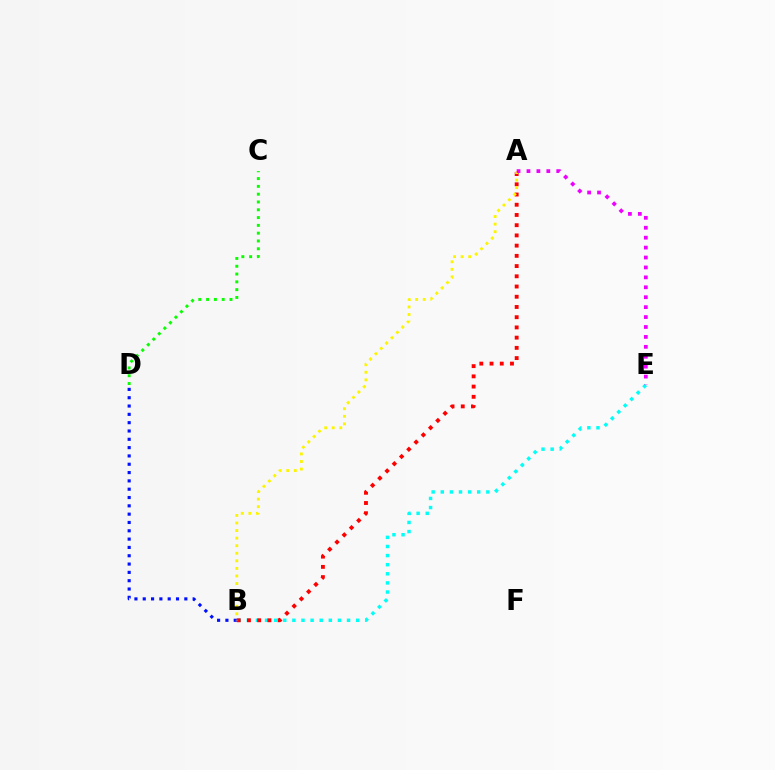{('B', 'D'): [{'color': '#0010ff', 'line_style': 'dotted', 'thickness': 2.26}], ('B', 'E'): [{'color': '#00fff6', 'line_style': 'dotted', 'thickness': 2.47}], ('A', 'B'): [{'color': '#ff0000', 'line_style': 'dotted', 'thickness': 2.78}, {'color': '#fcf500', 'line_style': 'dotted', 'thickness': 2.06}], ('A', 'E'): [{'color': '#ee00ff', 'line_style': 'dotted', 'thickness': 2.7}], ('C', 'D'): [{'color': '#08ff00', 'line_style': 'dotted', 'thickness': 2.12}]}